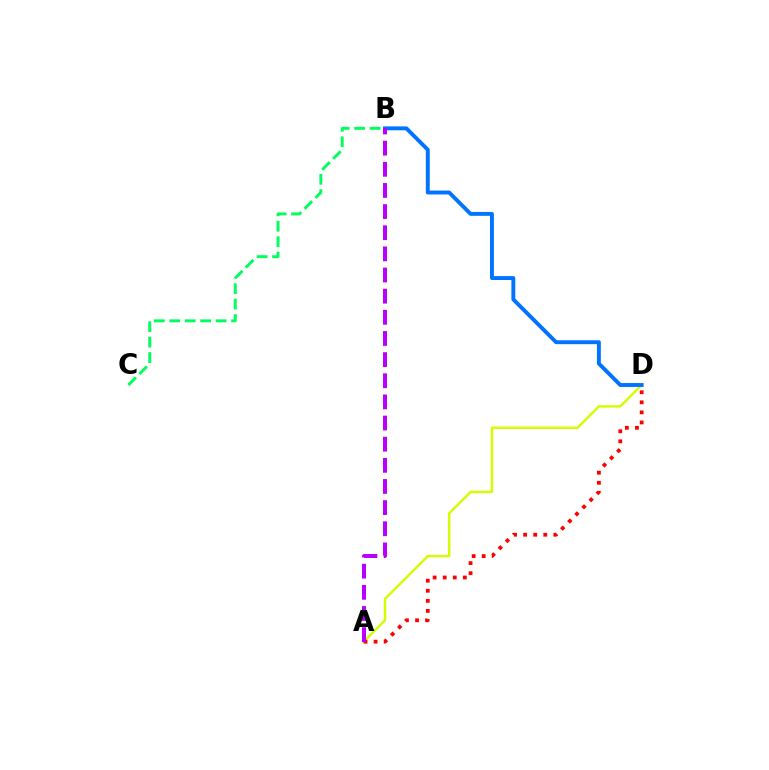{('A', 'D'): [{'color': '#d1ff00', 'line_style': 'solid', 'thickness': 1.76}, {'color': '#ff0000', 'line_style': 'dotted', 'thickness': 2.73}], ('B', 'D'): [{'color': '#0074ff', 'line_style': 'solid', 'thickness': 2.81}], ('B', 'C'): [{'color': '#00ff5c', 'line_style': 'dashed', 'thickness': 2.1}], ('A', 'B'): [{'color': '#b900ff', 'line_style': 'dashed', 'thickness': 2.87}]}